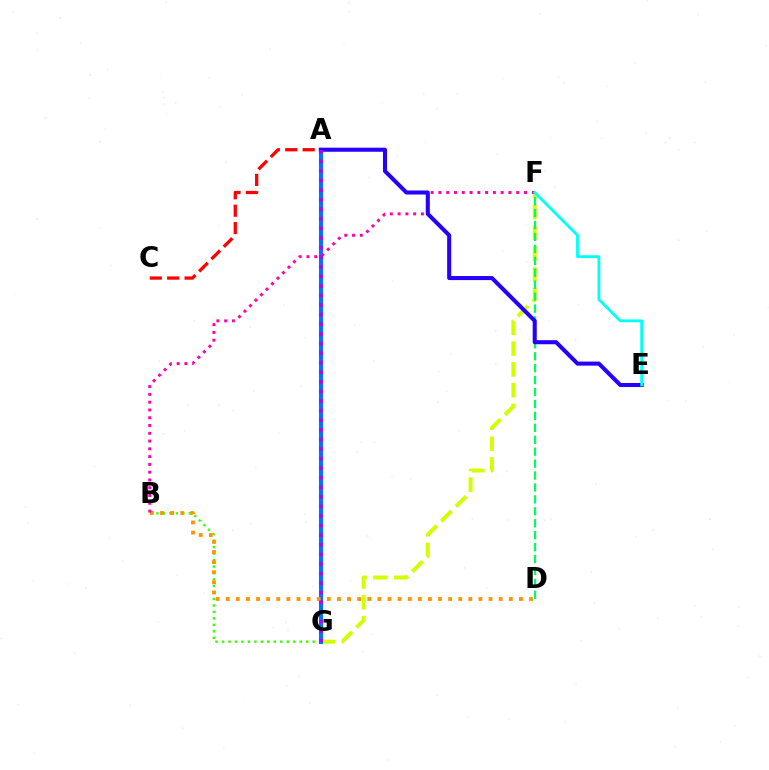{('B', 'G'): [{'color': '#3dff00', 'line_style': 'dotted', 'thickness': 1.76}], ('A', 'C'): [{'color': '#ff0000', 'line_style': 'dashed', 'thickness': 2.36}], ('F', 'G'): [{'color': '#d1ff00', 'line_style': 'dashed', 'thickness': 2.82}], ('A', 'G'): [{'color': '#0074ff', 'line_style': 'solid', 'thickness': 2.95}, {'color': '#b900ff', 'line_style': 'dotted', 'thickness': 2.6}], ('D', 'F'): [{'color': '#00ff5c', 'line_style': 'dashed', 'thickness': 1.62}], ('B', 'D'): [{'color': '#ff9400', 'line_style': 'dotted', 'thickness': 2.75}], ('B', 'F'): [{'color': '#ff00ac', 'line_style': 'dotted', 'thickness': 2.11}], ('A', 'E'): [{'color': '#2500ff', 'line_style': 'solid', 'thickness': 2.92}], ('E', 'F'): [{'color': '#00fff6', 'line_style': 'solid', 'thickness': 2.02}]}